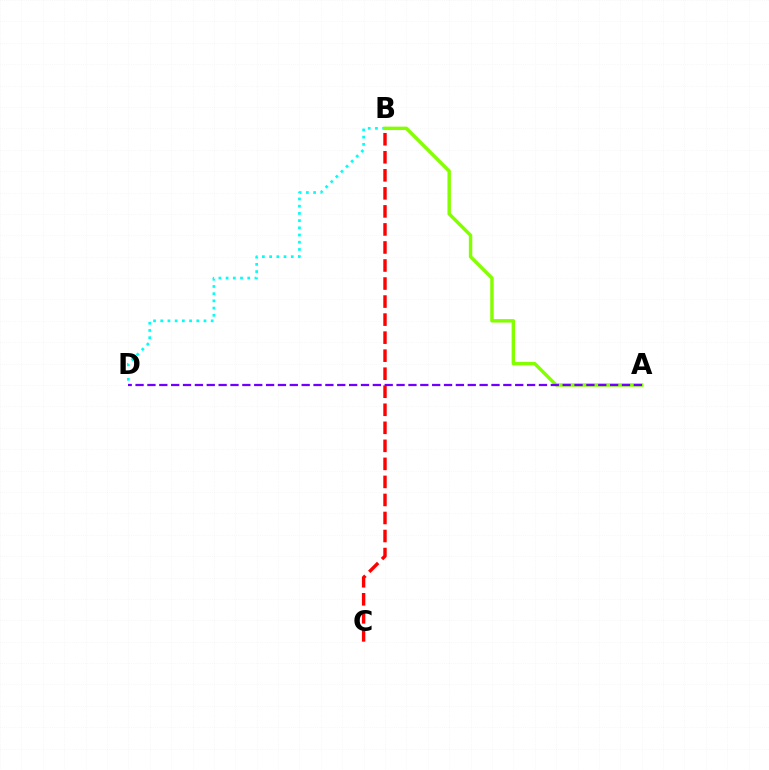{('B', 'D'): [{'color': '#00fff6', 'line_style': 'dotted', 'thickness': 1.96}], ('A', 'B'): [{'color': '#84ff00', 'line_style': 'solid', 'thickness': 2.47}], ('B', 'C'): [{'color': '#ff0000', 'line_style': 'dashed', 'thickness': 2.45}], ('A', 'D'): [{'color': '#7200ff', 'line_style': 'dashed', 'thickness': 1.61}]}